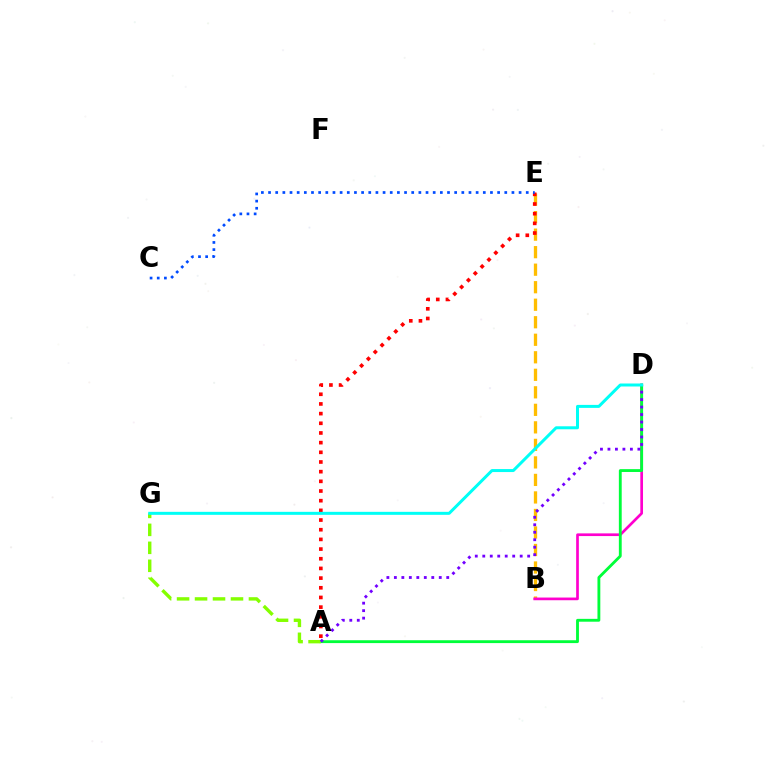{('B', 'E'): [{'color': '#ffbd00', 'line_style': 'dashed', 'thickness': 2.38}], ('B', 'D'): [{'color': '#ff00cf', 'line_style': 'solid', 'thickness': 1.94}], ('A', 'E'): [{'color': '#ff0000', 'line_style': 'dotted', 'thickness': 2.63}], ('A', 'D'): [{'color': '#00ff39', 'line_style': 'solid', 'thickness': 2.05}, {'color': '#7200ff', 'line_style': 'dotted', 'thickness': 2.03}], ('C', 'E'): [{'color': '#004bff', 'line_style': 'dotted', 'thickness': 1.94}], ('A', 'G'): [{'color': '#84ff00', 'line_style': 'dashed', 'thickness': 2.44}], ('D', 'G'): [{'color': '#00fff6', 'line_style': 'solid', 'thickness': 2.16}]}